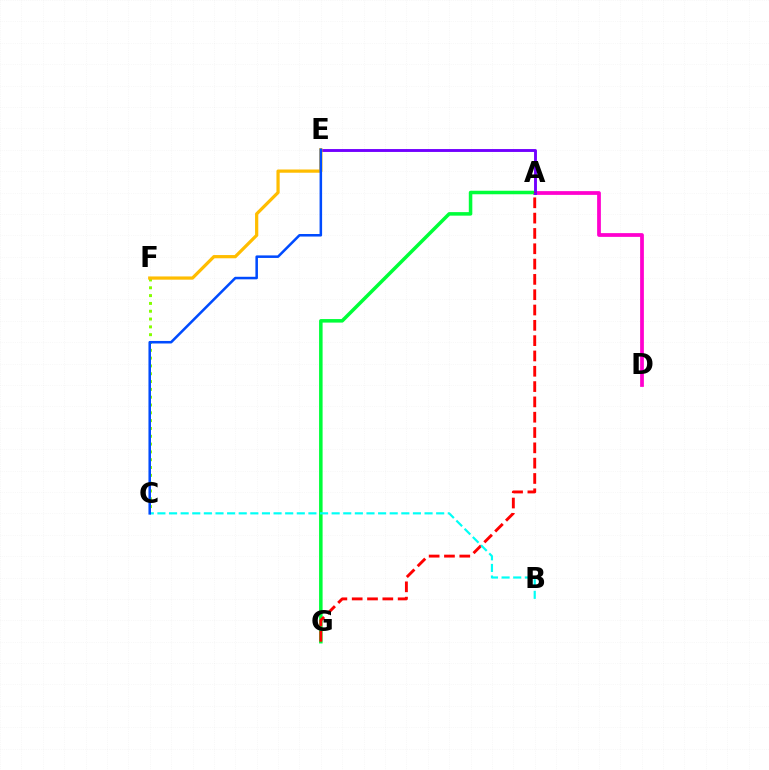{('C', 'F'): [{'color': '#84ff00', 'line_style': 'dotted', 'thickness': 2.12}], ('A', 'D'): [{'color': '#ff00cf', 'line_style': 'solid', 'thickness': 2.7}], ('A', 'G'): [{'color': '#00ff39', 'line_style': 'solid', 'thickness': 2.54}, {'color': '#ff0000', 'line_style': 'dashed', 'thickness': 2.08}], ('A', 'E'): [{'color': '#7200ff', 'line_style': 'solid', 'thickness': 2.08}], ('E', 'F'): [{'color': '#ffbd00', 'line_style': 'solid', 'thickness': 2.32}], ('B', 'C'): [{'color': '#00fff6', 'line_style': 'dashed', 'thickness': 1.58}], ('C', 'E'): [{'color': '#004bff', 'line_style': 'solid', 'thickness': 1.83}]}